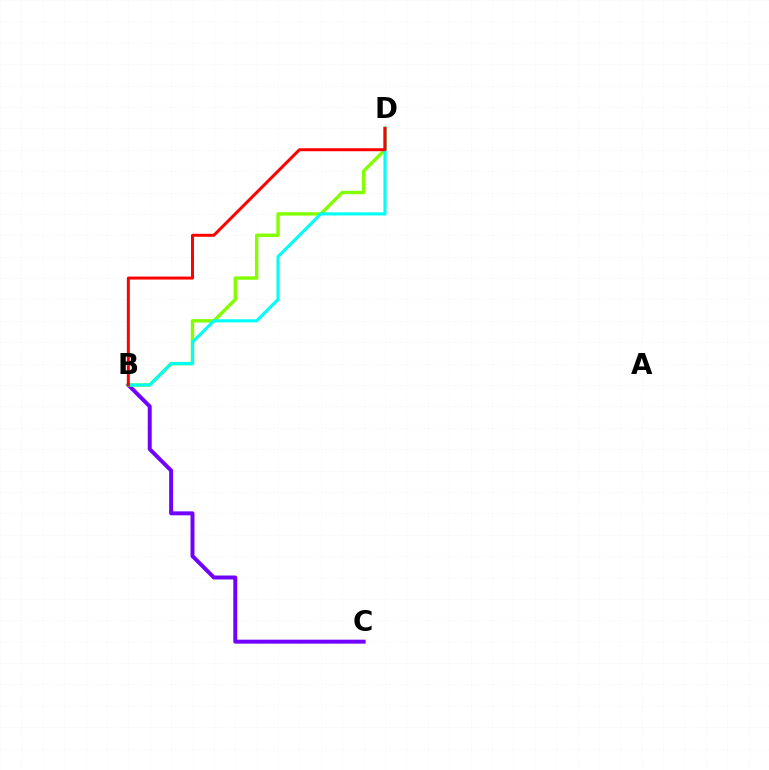{('B', 'C'): [{'color': '#7200ff', 'line_style': 'solid', 'thickness': 2.84}], ('B', 'D'): [{'color': '#84ff00', 'line_style': 'solid', 'thickness': 2.46}, {'color': '#00fff6', 'line_style': 'solid', 'thickness': 2.25}, {'color': '#ff0000', 'line_style': 'solid', 'thickness': 2.15}]}